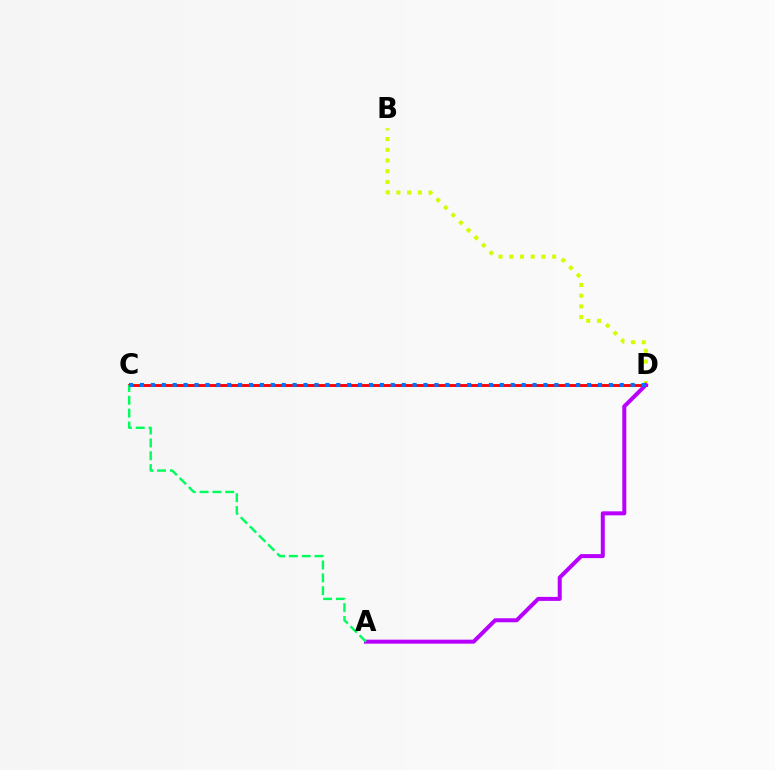{('B', 'D'): [{'color': '#d1ff00', 'line_style': 'dotted', 'thickness': 2.91}], ('C', 'D'): [{'color': '#ff0000', 'line_style': 'solid', 'thickness': 2.08}, {'color': '#0074ff', 'line_style': 'dotted', 'thickness': 2.96}], ('A', 'D'): [{'color': '#b900ff', 'line_style': 'solid', 'thickness': 2.88}], ('A', 'C'): [{'color': '#00ff5c', 'line_style': 'dashed', 'thickness': 1.74}]}